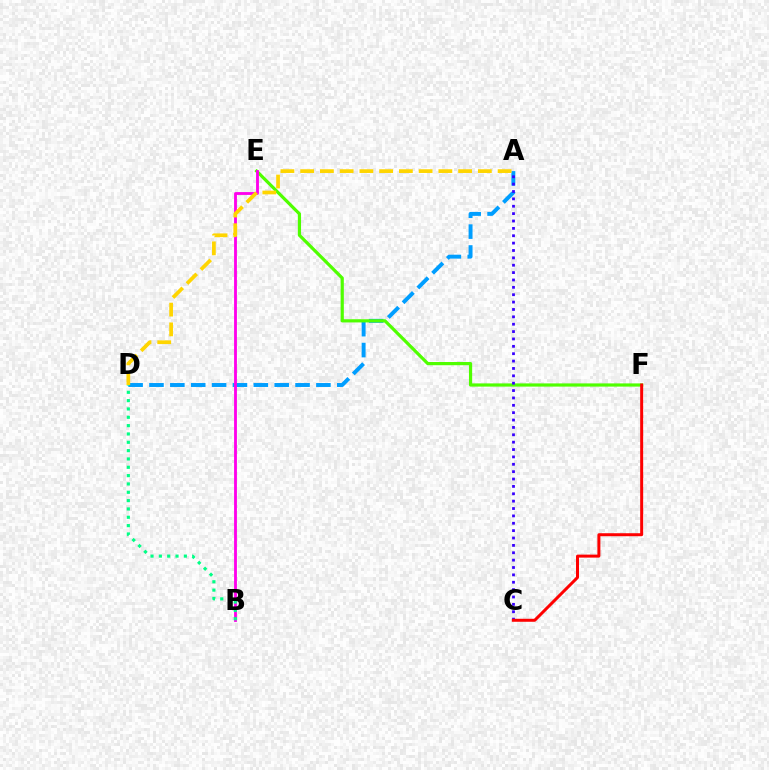{('A', 'D'): [{'color': '#009eff', 'line_style': 'dashed', 'thickness': 2.83}, {'color': '#ffd500', 'line_style': 'dashed', 'thickness': 2.68}], ('E', 'F'): [{'color': '#4fff00', 'line_style': 'solid', 'thickness': 2.3}], ('A', 'C'): [{'color': '#3700ff', 'line_style': 'dotted', 'thickness': 2.0}], ('B', 'E'): [{'color': '#ff00ed', 'line_style': 'solid', 'thickness': 2.04}], ('B', 'D'): [{'color': '#00ff86', 'line_style': 'dotted', 'thickness': 2.26}], ('C', 'F'): [{'color': '#ff0000', 'line_style': 'solid', 'thickness': 2.16}]}